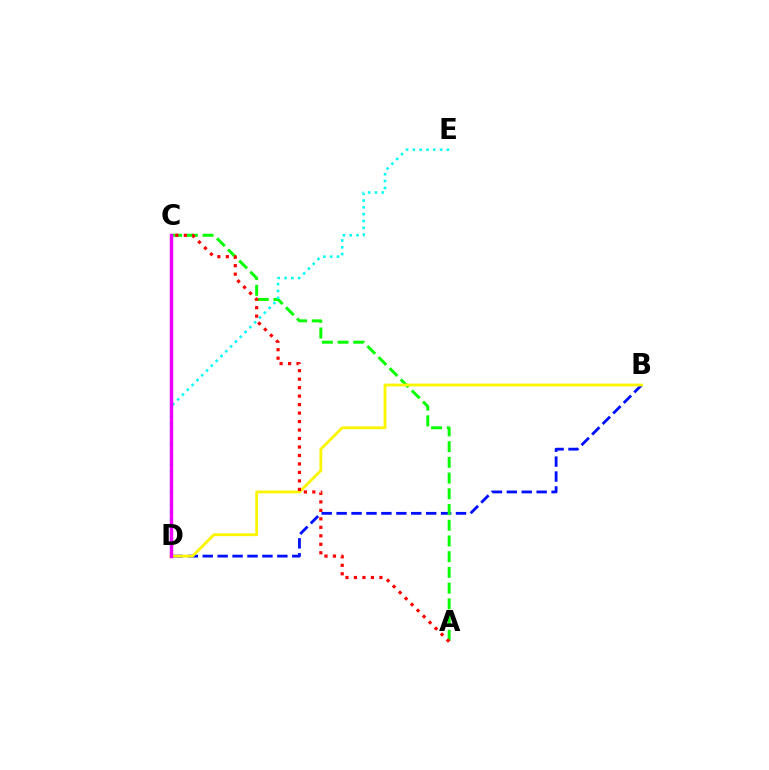{('B', 'D'): [{'color': '#0010ff', 'line_style': 'dashed', 'thickness': 2.03}, {'color': '#fcf500', 'line_style': 'solid', 'thickness': 2.03}], ('A', 'C'): [{'color': '#08ff00', 'line_style': 'dashed', 'thickness': 2.14}, {'color': '#ff0000', 'line_style': 'dotted', 'thickness': 2.3}], ('D', 'E'): [{'color': '#00fff6', 'line_style': 'dotted', 'thickness': 1.85}], ('C', 'D'): [{'color': '#ee00ff', 'line_style': 'solid', 'thickness': 2.47}]}